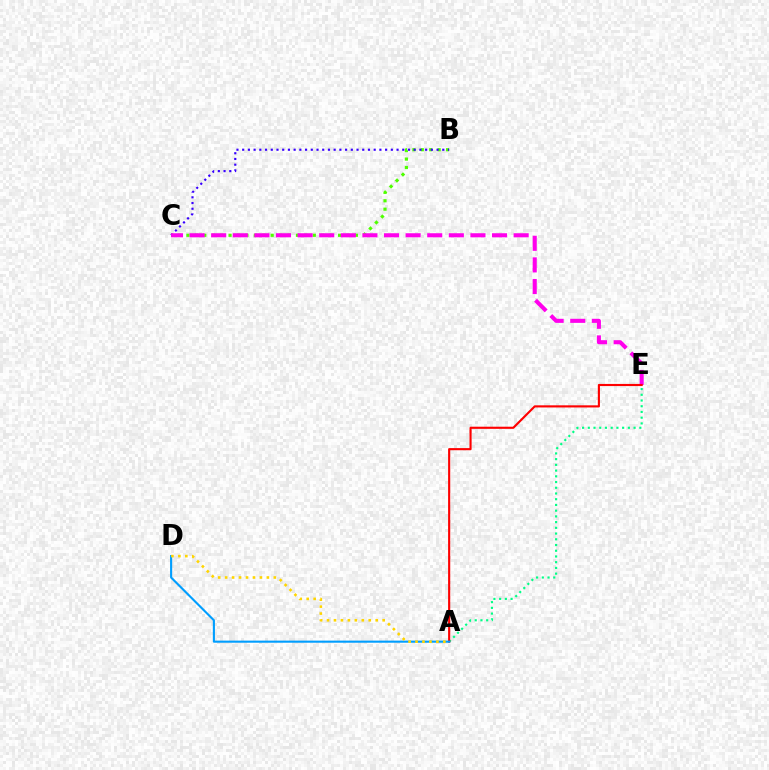{('B', 'C'): [{'color': '#4fff00', 'line_style': 'dotted', 'thickness': 2.29}, {'color': '#3700ff', 'line_style': 'dotted', 'thickness': 1.55}], ('A', 'E'): [{'color': '#00ff86', 'line_style': 'dotted', 'thickness': 1.56}, {'color': '#ff0000', 'line_style': 'solid', 'thickness': 1.54}], ('C', 'E'): [{'color': '#ff00ed', 'line_style': 'dashed', 'thickness': 2.93}], ('A', 'D'): [{'color': '#009eff', 'line_style': 'solid', 'thickness': 1.52}, {'color': '#ffd500', 'line_style': 'dotted', 'thickness': 1.89}]}